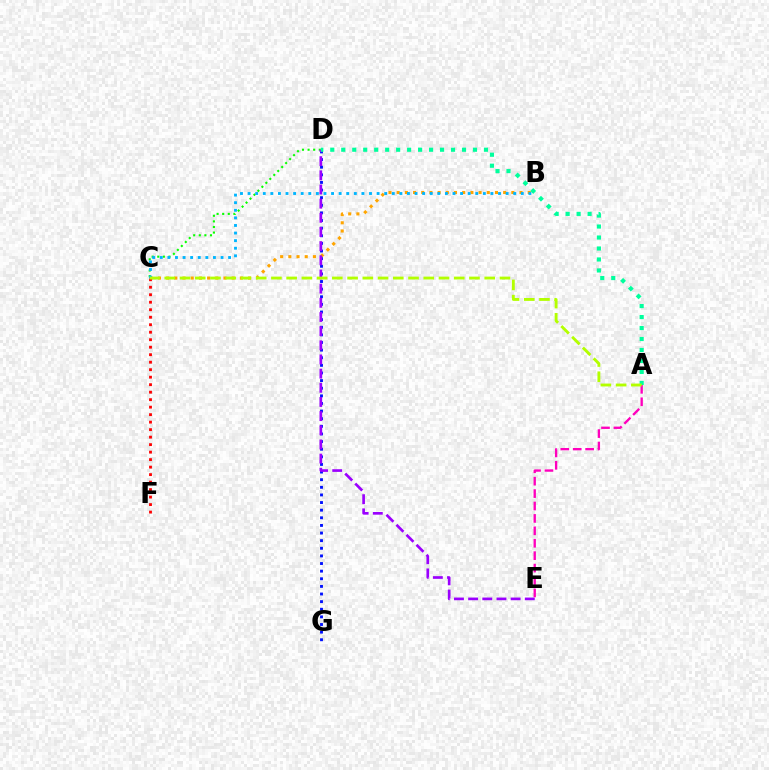{('B', 'C'): [{'color': '#ffa500', 'line_style': 'dotted', 'thickness': 2.23}, {'color': '#00b5ff', 'line_style': 'dotted', 'thickness': 2.06}], ('D', 'G'): [{'color': '#0010ff', 'line_style': 'dotted', 'thickness': 2.07}], ('C', 'D'): [{'color': '#08ff00', 'line_style': 'dotted', 'thickness': 1.52}], ('D', 'E'): [{'color': '#9b00ff', 'line_style': 'dashed', 'thickness': 1.92}], ('A', 'D'): [{'color': '#00ff9d', 'line_style': 'dotted', 'thickness': 2.98}], ('A', 'E'): [{'color': '#ff00bd', 'line_style': 'dashed', 'thickness': 1.69}], ('C', 'F'): [{'color': '#ff0000', 'line_style': 'dotted', 'thickness': 2.04}], ('A', 'C'): [{'color': '#b3ff00', 'line_style': 'dashed', 'thickness': 2.07}]}